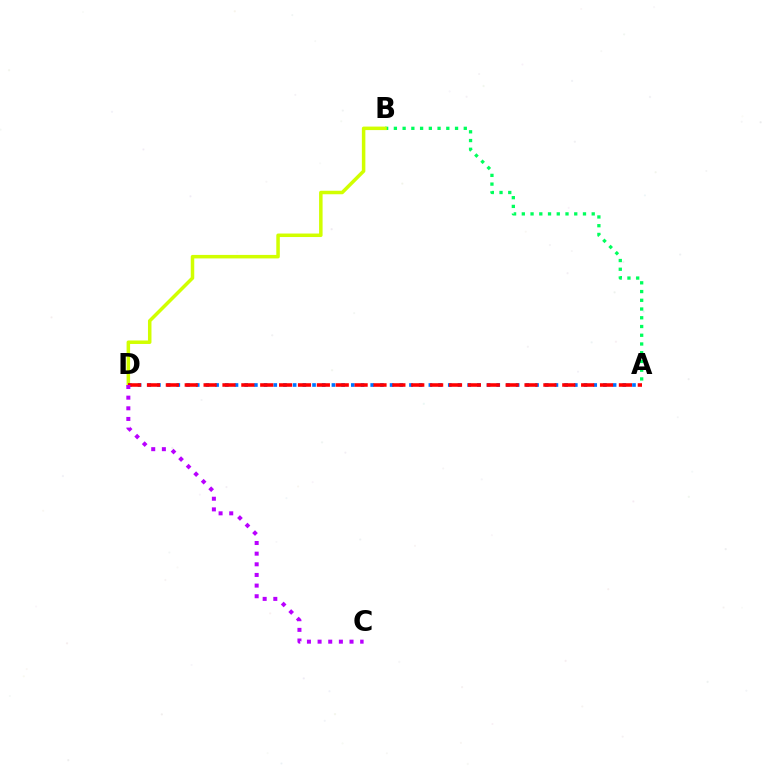{('A', 'B'): [{'color': '#00ff5c', 'line_style': 'dotted', 'thickness': 2.37}], ('B', 'D'): [{'color': '#d1ff00', 'line_style': 'solid', 'thickness': 2.52}], ('A', 'D'): [{'color': '#0074ff', 'line_style': 'dotted', 'thickness': 2.63}, {'color': '#ff0000', 'line_style': 'dashed', 'thickness': 2.56}], ('C', 'D'): [{'color': '#b900ff', 'line_style': 'dotted', 'thickness': 2.89}]}